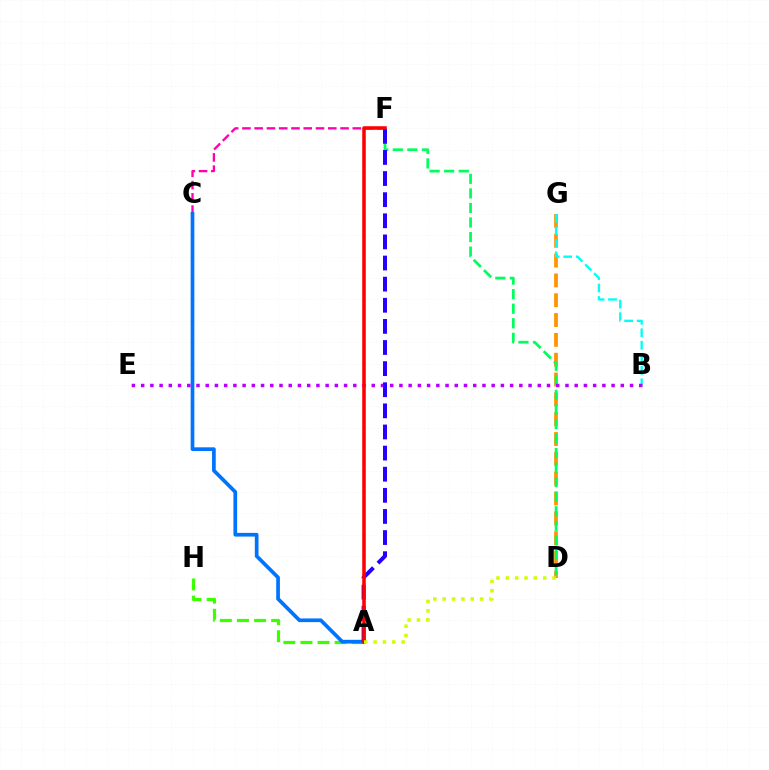{('A', 'H'): [{'color': '#3dff00', 'line_style': 'dashed', 'thickness': 2.32}], ('C', 'F'): [{'color': '#ff00ac', 'line_style': 'dashed', 'thickness': 1.67}], ('D', 'G'): [{'color': '#ff9400', 'line_style': 'dashed', 'thickness': 2.69}], ('D', 'F'): [{'color': '#00ff5c', 'line_style': 'dashed', 'thickness': 1.98}], ('B', 'G'): [{'color': '#00fff6', 'line_style': 'dashed', 'thickness': 1.7}], ('A', 'C'): [{'color': '#0074ff', 'line_style': 'solid', 'thickness': 2.67}], ('B', 'E'): [{'color': '#b900ff', 'line_style': 'dotted', 'thickness': 2.51}], ('A', 'F'): [{'color': '#2500ff', 'line_style': 'dashed', 'thickness': 2.87}, {'color': '#ff0000', 'line_style': 'solid', 'thickness': 2.55}], ('A', 'D'): [{'color': '#d1ff00', 'line_style': 'dotted', 'thickness': 2.54}]}